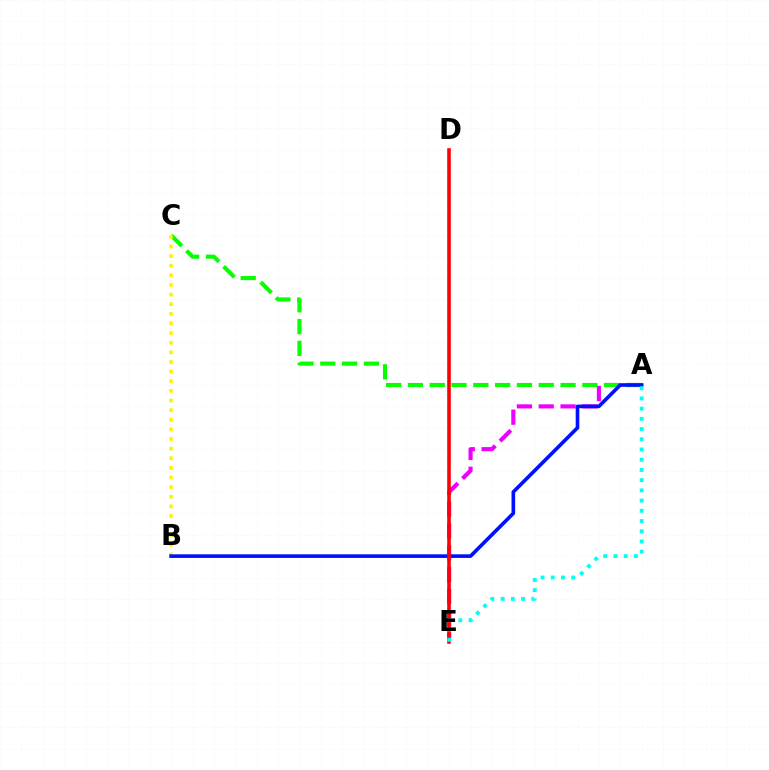{('A', 'E'): [{'color': '#ee00ff', 'line_style': 'dashed', 'thickness': 2.97}, {'color': '#00fff6', 'line_style': 'dotted', 'thickness': 2.78}], ('A', 'C'): [{'color': '#08ff00', 'line_style': 'dashed', 'thickness': 2.96}], ('B', 'C'): [{'color': '#fcf500', 'line_style': 'dotted', 'thickness': 2.62}], ('A', 'B'): [{'color': '#0010ff', 'line_style': 'solid', 'thickness': 2.61}], ('D', 'E'): [{'color': '#ff0000', 'line_style': 'solid', 'thickness': 2.58}]}